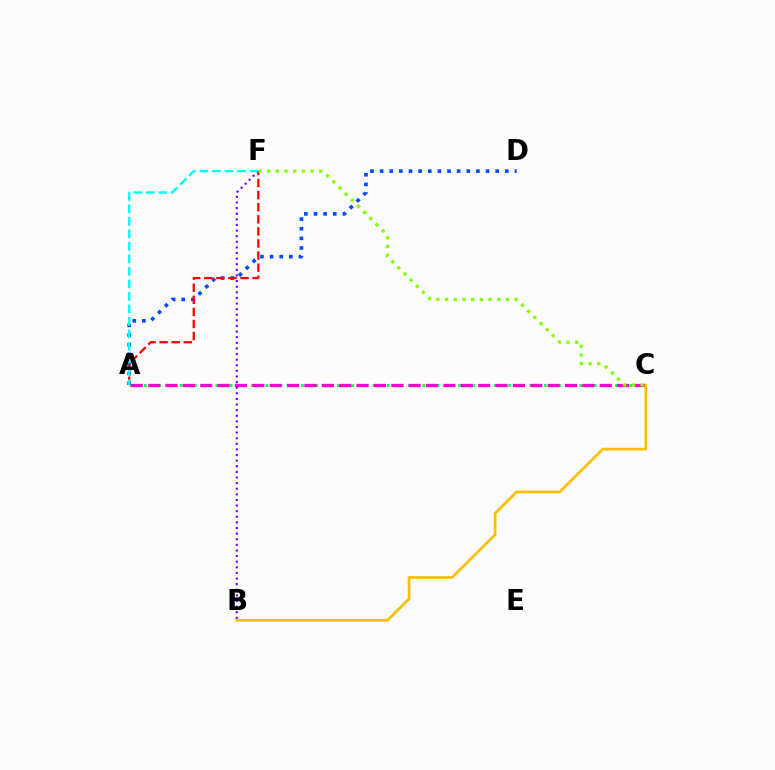{('A', 'C'): [{'color': '#00ff39', 'line_style': 'dotted', 'thickness': 1.94}, {'color': '#ff00cf', 'line_style': 'dashed', 'thickness': 2.36}], ('A', 'D'): [{'color': '#004bff', 'line_style': 'dotted', 'thickness': 2.62}], ('A', 'F'): [{'color': '#ff0000', 'line_style': 'dashed', 'thickness': 1.64}, {'color': '#00fff6', 'line_style': 'dashed', 'thickness': 1.7}], ('C', 'F'): [{'color': '#84ff00', 'line_style': 'dotted', 'thickness': 2.36}], ('B', 'F'): [{'color': '#7200ff', 'line_style': 'dotted', 'thickness': 1.52}], ('B', 'C'): [{'color': '#ffbd00', 'line_style': 'solid', 'thickness': 1.94}]}